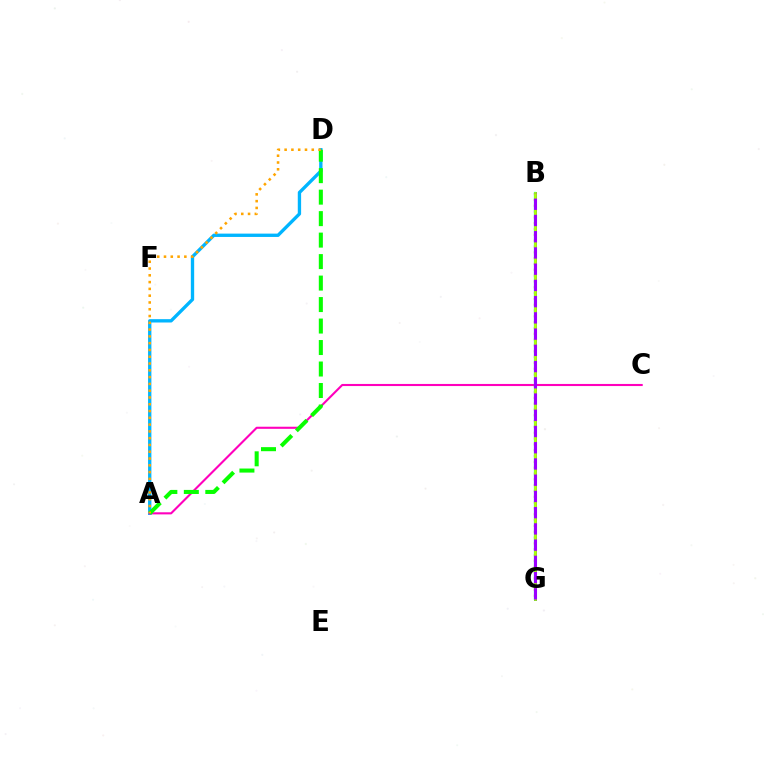{('A', 'D'): [{'color': '#00b5ff', 'line_style': 'solid', 'thickness': 2.4}, {'color': '#08ff00', 'line_style': 'dashed', 'thickness': 2.92}, {'color': '#ffa500', 'line_style': 'dotted', 'thickness': 1.84}], ('B', 'G'): [{'color': '#ff0000', 'line_style': 'dotted', 'thickness': 1.58}, {'color': '#0010ff', 'line_style': 'solid', 'thickness': 2.13}, {'color': '#00ff9d', 'line_style': 'solid', 'thickness': 1.59}, {'color': '#b3ff00', 'line_style': 'solid', 'thickness': 1.96}, {'color': '#9b00ff', 'line_style': 'dashed', 'thickness': 2.21}], ('A', 'C'): [{'color': '#ff00bd', 'line_style': 'solid', 'thickness': 1.51}]}